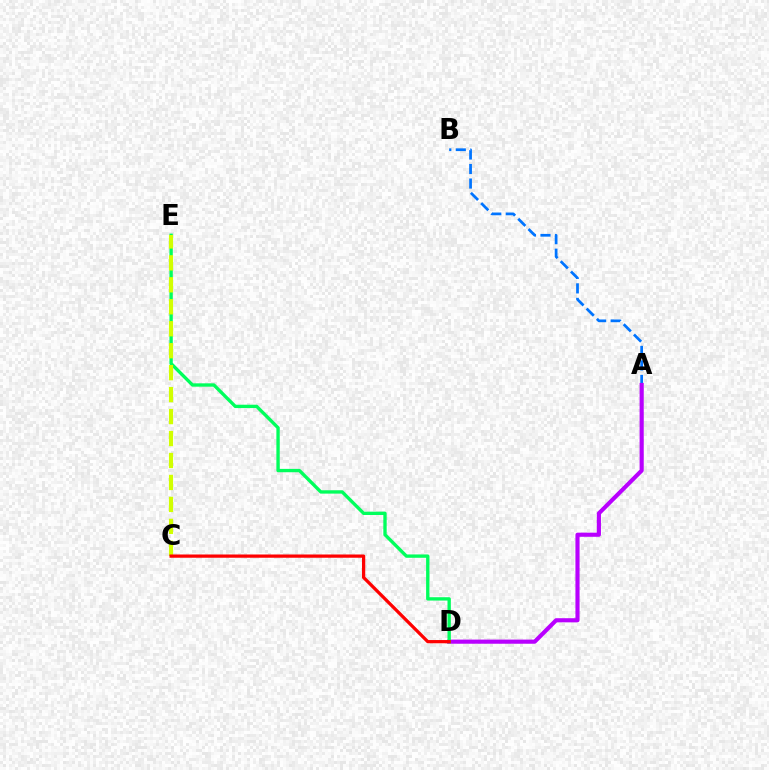{('A', 'B'): [{'color': '#0074ff', 'line_style': 'dashed', 'thickness': 1.97}], ('A', 'D'): [{'color': '#b900ff', 'line_style': 'solid', 'thickness': 2.98}], ('D', 'E'): [{'color': '#00ff5c', 'line_style': 'solid', 'thickness': 2.41}], ('C', 'E'): [{'color': '#d1ff00', 'line_style': 'dashed', 'thickness': 2.98}], ('C', 'D'): [{'color': '#ff0000', 'line_style': 'solid', 'thickness': 2.33}]}